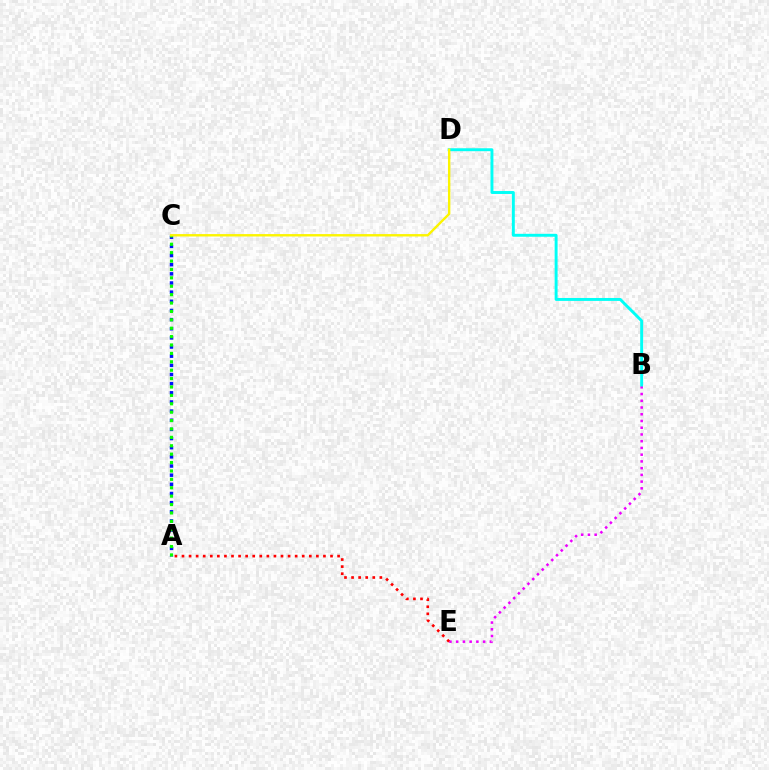{('A', 'C'): [{'color': '#0010ff', 'line_style': 'dotted', 'thickness': 2.49}, {'color': '#08ff00', 'line_style': 'dotted', 'thickness': 2.28}], ('B', 'E'): [{'color': '#ee00ff', 'line_style': 'dotted', 'thickness': 1.83}], ('A', 'E'): [{'color': '#ff0000', 'line_style': 'dotted', 'thickness': 1.92}], ('B', 'D'): [{'color': '#00fff6', 'line_style': 'solid', 'thickness': 2.11}], ('C', 'D'): [{'color': '#fcf500', 'line_style': 'solid', 'thickness': 1.73}]}